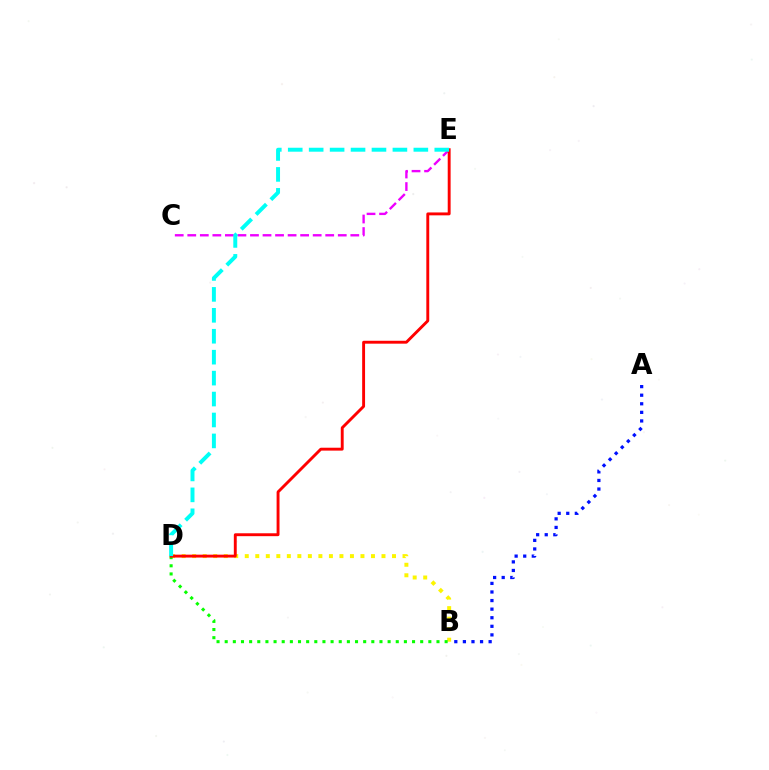{('B', 'D'): [{'color': '#fcf500', 'line_style': 'dotted', 'thickness': 2.86}, {'color': '#08ff00', 'line_style': 'dotted', 'thickness': 2.21}], ('C', 'E'): [{'color': '#ee00ff', 'line_style': 'dashed', 'thickness': 1.7}], ('D', 'E'): [{'color': '#ff0000', 'line_style': 'solid', 'thickness': 2.09}, {'color': '#00fff6', 'line_style': 'dashed', 'thickness': 2.84}], ('A', 'B'): [{'color': '#0010ff', 'line_style': 'dotted', 'thickness': 2.33}]}